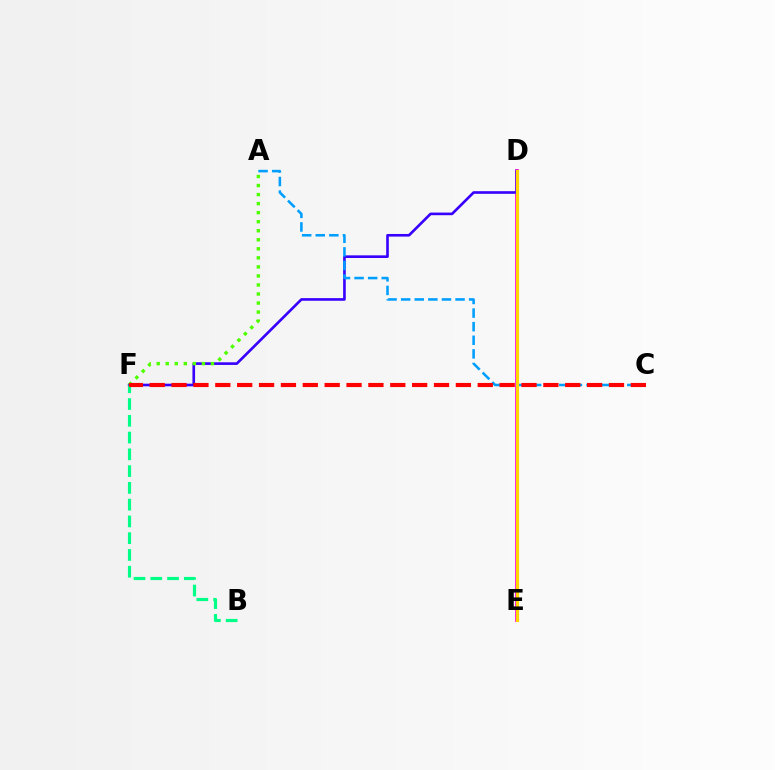{('D', 'E'): [{'color': '#ff00ed', 'line_style': 'solid', 'thickness': 2.71}, {'color': '#ffd500', 'line_style': 'solid', 'thickness': 2.28}], ('D', 'F'): [{'color': '#3700ff', 'line_style': 'solid', 'thickness': 1.9}], ('A', 'C'): [{'color': '#009eff', 'line_style': 'dashed', 'thickness': 1.85}], ('A', 'F'): [{'color': '#4fff00', 'line_style': 'dotted', 'thickness': 2.46}], ('B', 'F'): [{'color': '#00ff86', 'line_style': 'dashed', 'thickness': 2.28}], ('C', 'F'): [{'color': '#ff0000', 'line_style': 'dashed', 'thickness': 2.97}]}